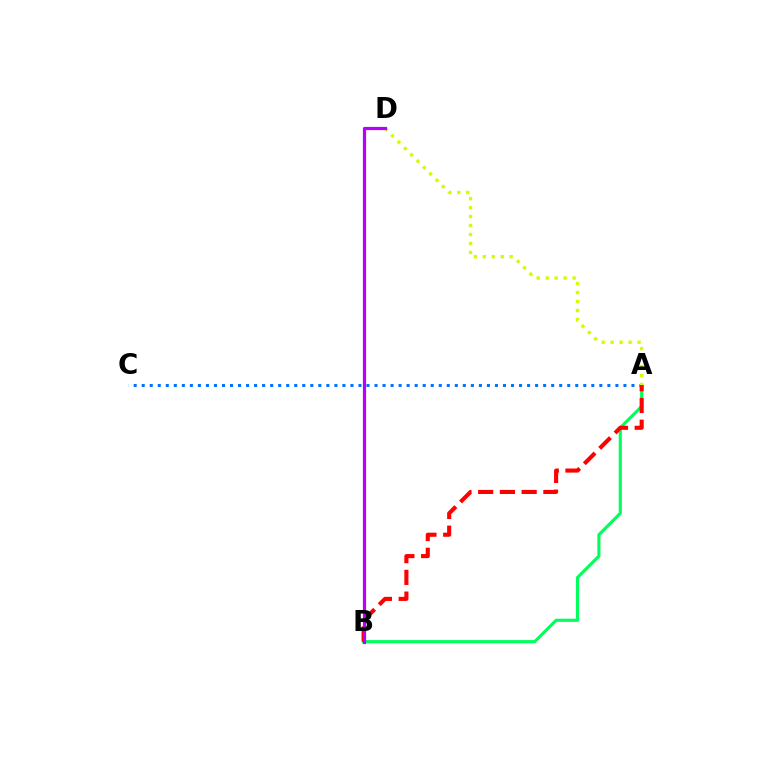{('A', 'C'): [{'color': '#0074ff', 'line_style': 'dotted', 'thickness': 2.18}], ('A', 'B'): [{'color': '#00ff5c', 'line_style': 'solid', 'thickness': 2.25}, {'color': '#ff0000', 'line_style': 'dashed', 'thickness': 2.95}], ('A', 'D'): [{'color': '#d1ff00', 'line_style': 'dotted', 'thickness': 2.44}], ('B', 'D'): [{'color': '#b900ff', 'line_style': 'solid', 'thickness': 2.33}]}